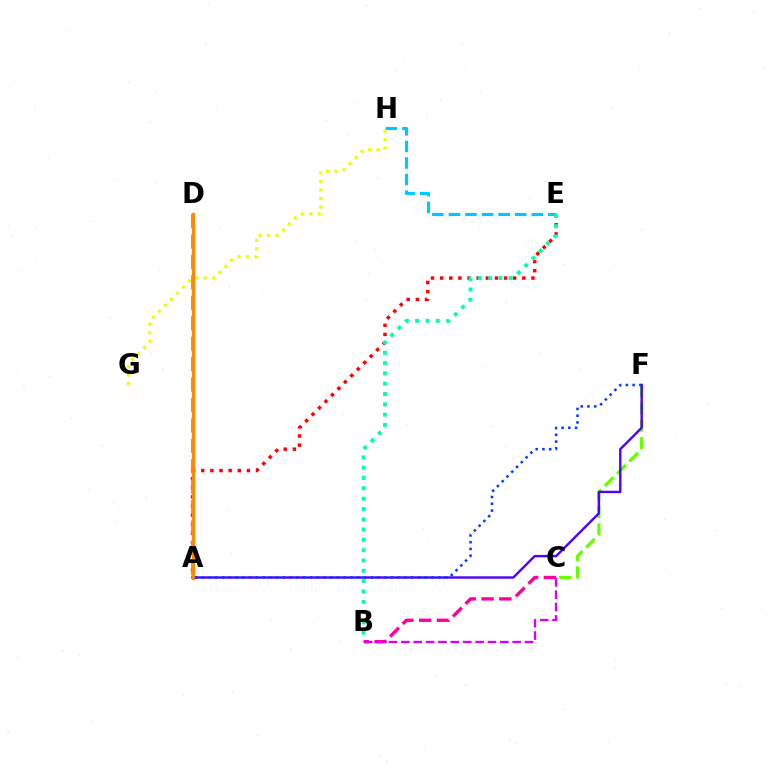{('C', 'F'): [{'color': '#66ff00', 'line_style': 'dashed', 'thickness': 2.35}], ('A', 'F'): [{'color': '#4f00ff', 'line_style': 'solid', 'thickness': 1.73}, {'color': '#003fff', 'line_style': 'dotted', 'thickness': 1.84}], ('A', 'E'): [{'color': '#ff0000', 'line_style': 'dotted', 'thickness': 2.48}], ('E', 'H'): [{'color': '#00c7ff', 'line_style': 'dashed', 'thickness': 2.25}], ('G', 'H'): [{'color': '#eeff00', 'line_style': 'dotted', 'thickness': 2.31}], ('B', 'E'): [{'color': '#00ffaf', 'line_style': 'dotted', 'thickness': 2.8}], ('B', 'C'): [{'color': '#ff00a0', 'line_style': 'dashed', 'thickness': 2.42}, {'color': '#d600ff', 'line_style': 'dashed', 'thickness': 1.68}], ('A', 'D'): [{'color': '#00ff27', 'line_style': 'dashed', 'thickness': 2.77}, {'color': '#ff8800', 'line_style': 'solid', 'thickness': 2.31}]}